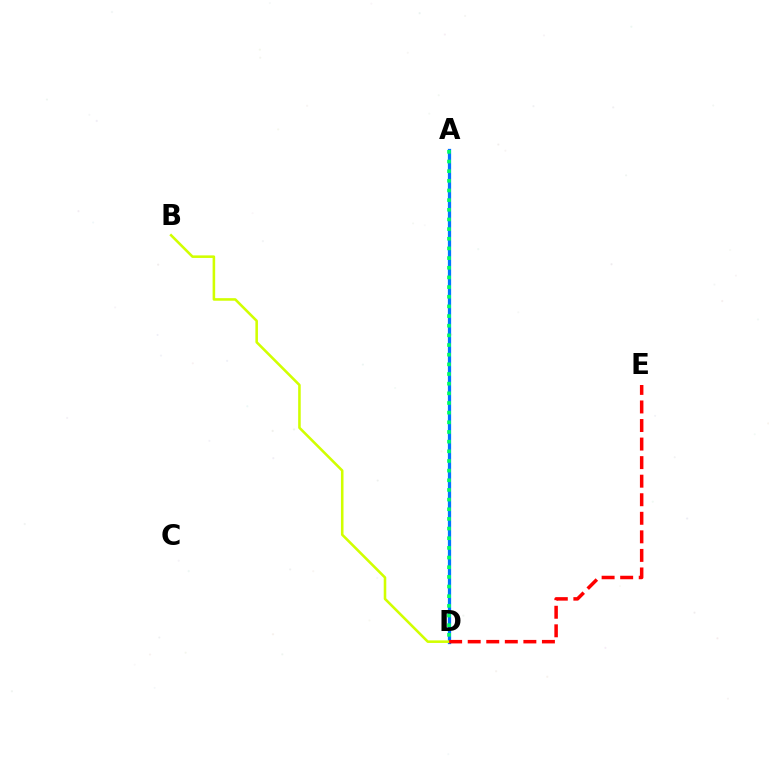{('A', 'D'): [{'color': '#b900ff', 'line_style': 'dashed', 'thickness': 1.96}, {'color': '#0074ff', 'line_style': 'solid', 'thickness': 2.35}, {'color': '#00ff5c', 'line_style': 'dotted', 'thickness': 2.62}], ('B', 'D'): [{'color': '#d1ff00', 'line_style': 'solid', 'thickness': 1.85}], ('D', 'E'): [{'color': '#ff0000', 'line_style': 'dashed', 'thickness': 2.52}]}